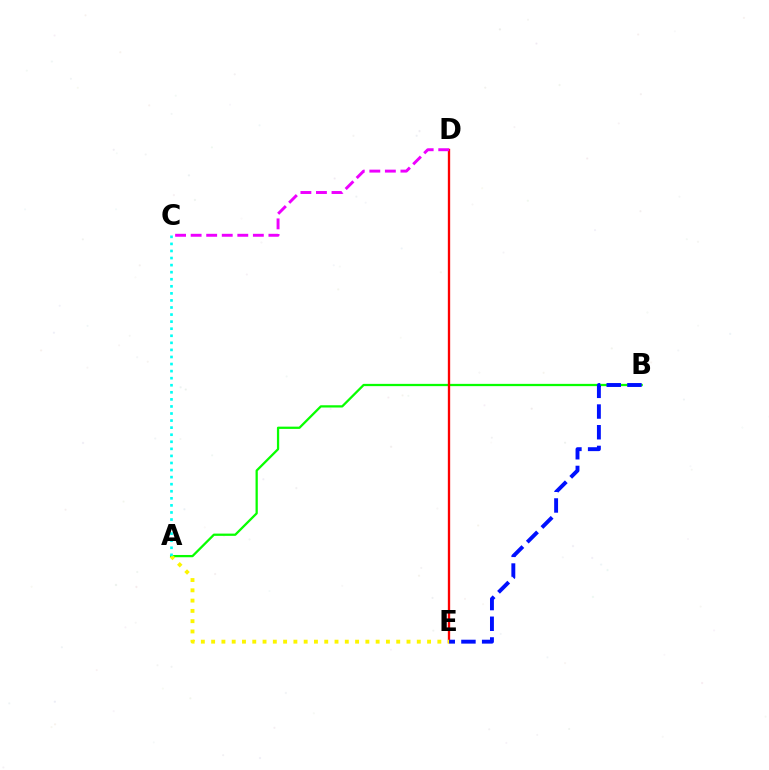{('A', 'B'): [{'color': '#08ff00', 'line_style': 'solid', 'thickness': 1.63}], ('D', 'E'): [{'color': '#ff0000', 'line_style': 'solid', 'thickness': 1.68}], ('A', 'E'): [{'color': '#fcf500', 'line_style': 'dotted', 'thickness': 2.79}], ('A', 'C'): [{'color': '#00fff6', 'line_style': 'dotted', 'thickness': 1.92}], ('C', 'D'): [{'color': '#ee00ff', 'line_style': 'dashed', 'thickness': 2.11}], ('B', 'E'): [{'color': '#0010ff', 'line_style': 'dashed', 'thickness': 2.81}]}